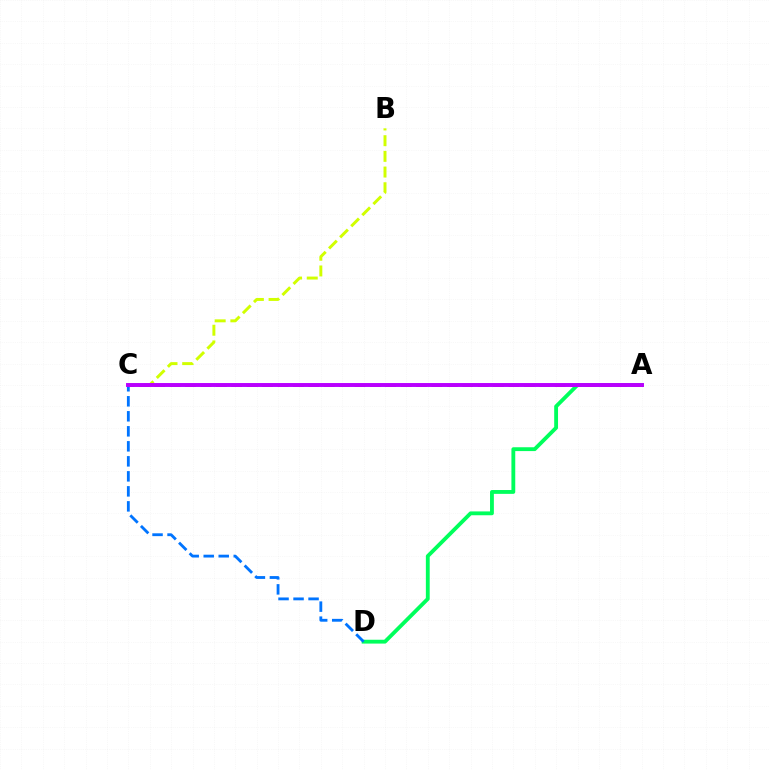{('A', 'D'): [{'color': '#00ff5c', 'line_style': 'solid', 'thickness': 2.76}], ('C', 'D'): [{'color': '#0074ff', 'line_style': 'dashed', 'thickness': 2.04}], ('B', 'C'): [{'color': '#d1ff00', 'line_style': 'dashed', 'thickness': 2.13}], ('A', 'C'): [{'color': '#ff0000', 'line_style': 'dashed', 'thickness': 2.09}, {'color': '#b900ff', 'line_style': 'solid', 'thickness': 2.83}]}